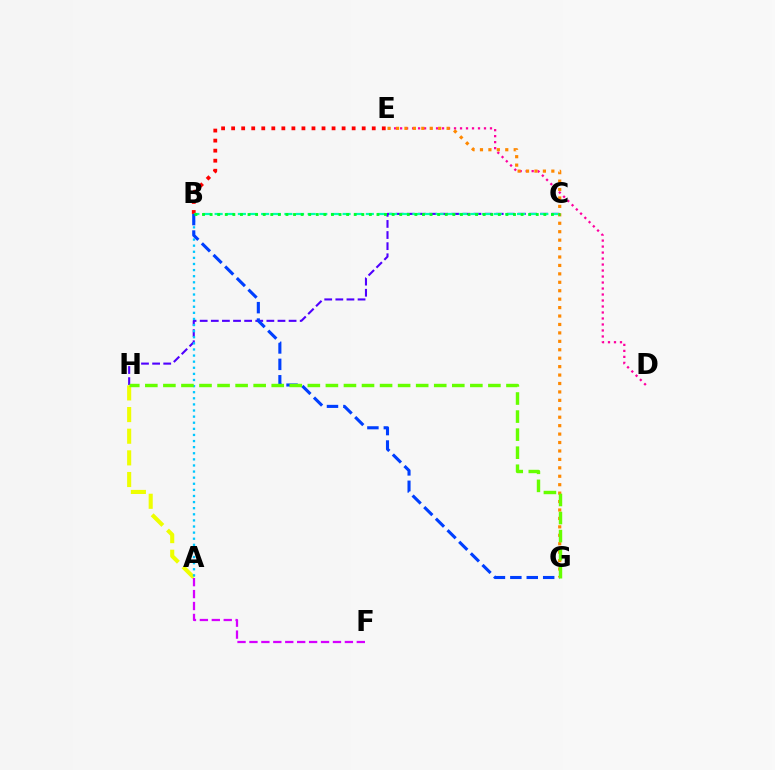{('A', 'H'): [{'color': '#eeff00', 'line_style': 'dashed', 'thickness': 2.94}], ('C', 'H'): [{'color': '#4f00ff', 'line_style': 'dashed', 'thickness': 1.51}], ('A', 'B'): [{'color': '#00c7ff', 'line_style': 'dotted', 'thickness': 1.66}], ('B', 'E'): [{'color': '#ff0000', 'line_style': 'dotted', 'thickness': 2.73}], ('B', 'C'): [{'color': '#00ffaf', 'line_style': 'dashed', 'thickness': 1.58}, {'color': '#00ff27', 'line_style': 'dotted', 'thickness': 2.06}], ('D', 'E'): [{'color': '#ff00a0', 'line_style': 'dotted', 'thickness': 1.63}], ('B', 'G'): [{'color': '#003fff', 'line_style': 'dashed', 'thickness': 2.23}], ('E', 'G'): [{'color': '#ff8800', 'line_style': 'dotted', 'thickness': 2.29}], ('A', 'F'): [{'color': '#d600ff', 'line_style': 'dashed', 'thickness': 1.62}], ('G', 'H'): [{'color': '#66ff00', 'line_style': 'dashed', 'thickness': 2.45}]}